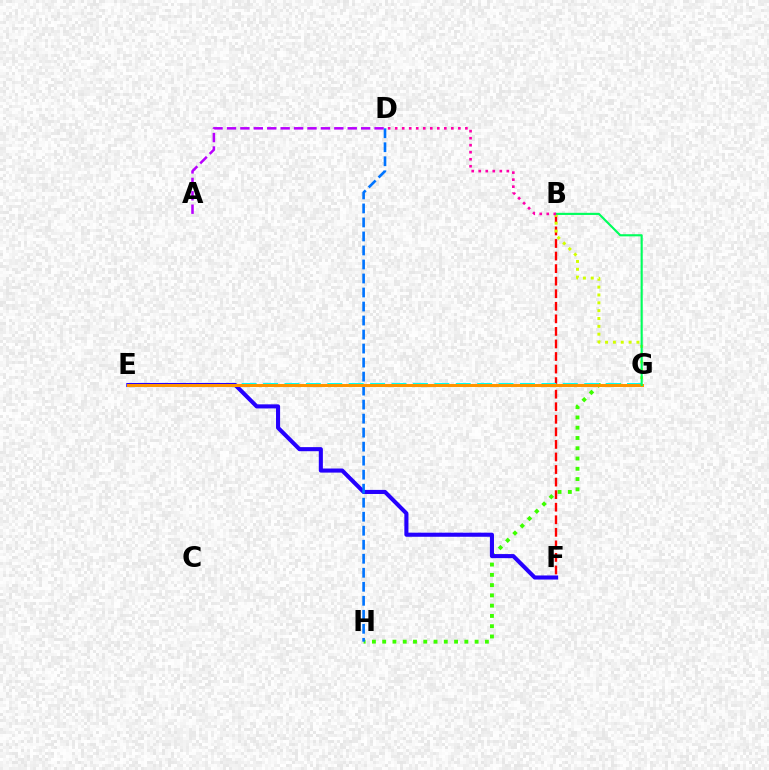{('G', 'H'): [{'color': '#3dff00', 'line_style': 'dotted', 'thickness': 2.79}], ('B', 'F'): [{'color': '#ff0000', 'line_style': 'dashed', 'thickness': 1.71}], ('B', 'G'): [{'color': '#d1ff00', 'line_style': 'dotted', 'thickness': 2.13}, {'color': '#00ff5c', 'line_style': 'solid', 'thickness': 1.54}], ('E', 'G'): [{'color': '#00fff6', 'line_style': 'dashed', 'thickness': 2.91}, {'color': '#ff9400', 'line_style': 'solid', 'thickness': 2.17}], ('E', 'F'): [{'color': '#2500ff', 'line_style': 'solid', 'thickness': 2.94}], ('D', 'H'): [{'color': '#0074ff', 'line_style': 'dashed', 'thickness': 1.9}], ('A', 'D'): [{'color': '#b900ff', 'line_style': 'dashed', 'thickness': 1.82}], ('B', 'D'): [{'color': '#ff00ac', 'line_style': 'dotted', 'thickness': 1.91}]}